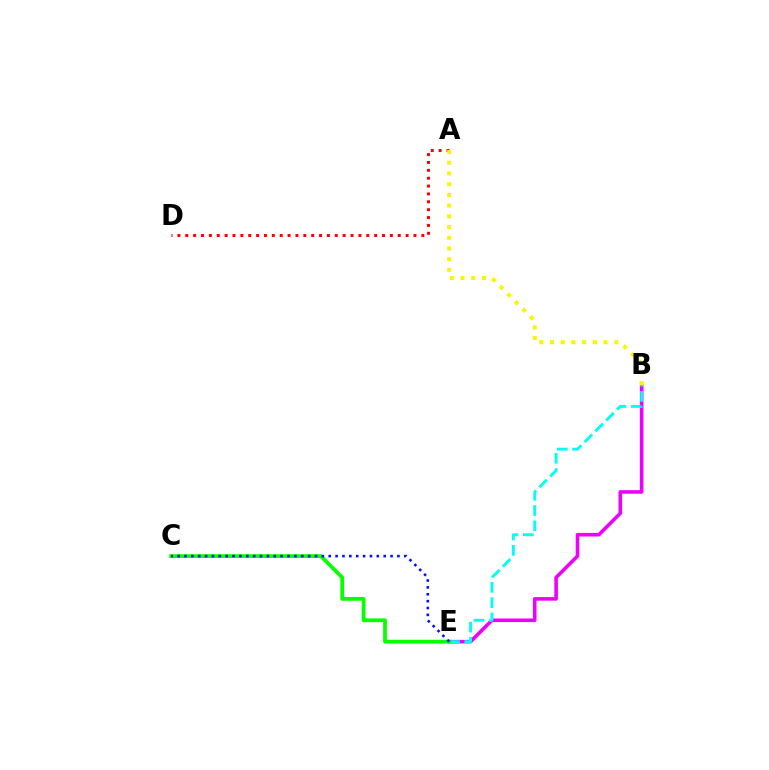{('B', 'E'): [{'color': '#ee00ff', 'line_style': 'solid', 'thickness': 2.58}, {'color': '#00fff6', 'line_style': 'dashed', 'thickness': 2.08}], ('A', 'D'): [{'color': '#ff0000', 'line_style': 'dotted', 'thickness': 2.14}], ('A', 'B'): [{'color': '#fcf500', 'line_style': 'dotted', 'thickness': 2.91}], ('C', 'E'): [{'color': '#08ff00', 'line_style': 'solid', 'thickness': 2.71}, {'color': '#0010ff', 'line_style': 'dotted', 'thickness': 1.87}]}